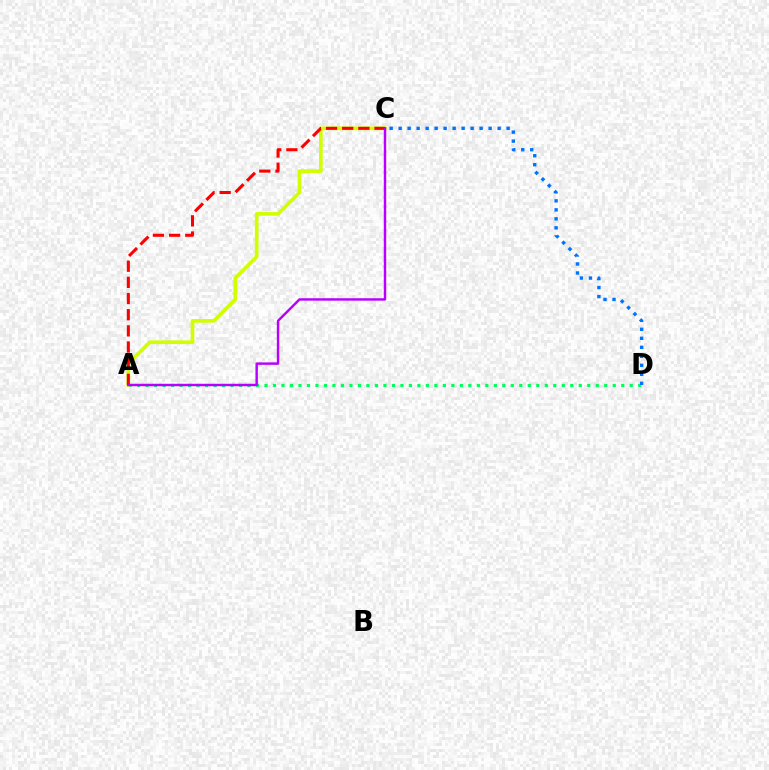{('A', 'D'): [{'color': '#00ff5c', 'line_style': 'dotted', 'thickness': 2.31}], ('A', 'C'): [{'color': '#d1ff00', 'line_style': 'solid', 'thickness': 2.65}, {'color': '#ff0000', 'line_style': 'dashed', 'thickness': 2.2}, {'color': '#b900ff', 'line_style': 'solid', 'thickness': 1.76}], ('C', 'D'): [{'color': '#0074ff', 'line_style': 'dotted', 'thickness': 2.44}]}